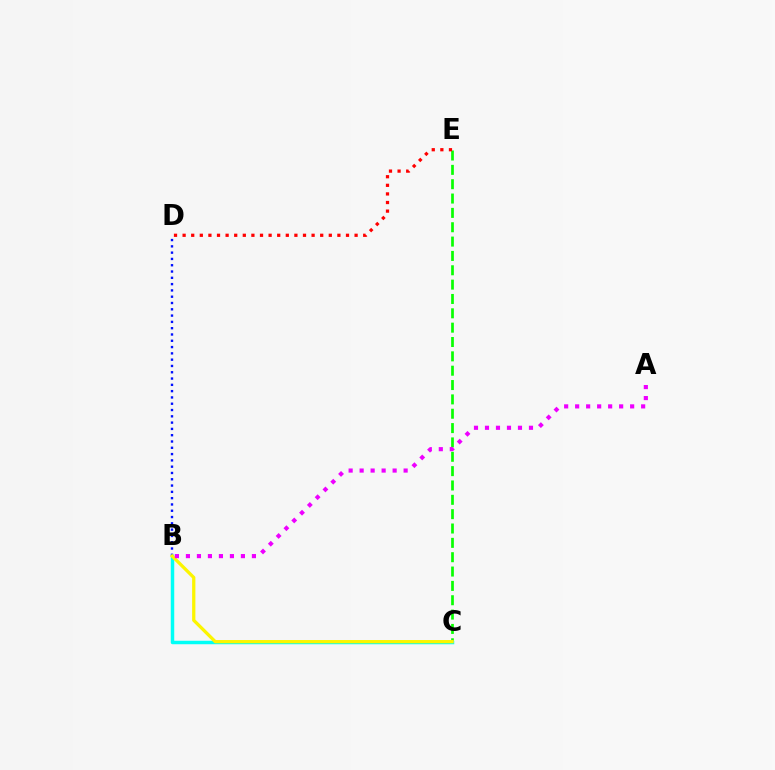{('B', 'D'): [{'color': '#0010ff', 'line_style': 'dotted', 'thickness': 1.71}], ('C', 'E'): [{'color': '#08ff00', 'line_style': 'dashed', 'thickness': 1.95}], ('B', 'C'): [{'color': '#00fff6', 'line_style': 'solid', 'thickness': 2.5}, {'color': '#fcf500', 'line_style': 'solid', 'thickness': 2.35}], ('D', 'E'): [{'color': '#ff0000', 'line_style': 'dotted', 'thickness': 2.34}], ('A', 'B'): [{'color': '#ee00ff', 'line_style': 'dotted', 'thickness': 2.99}]}